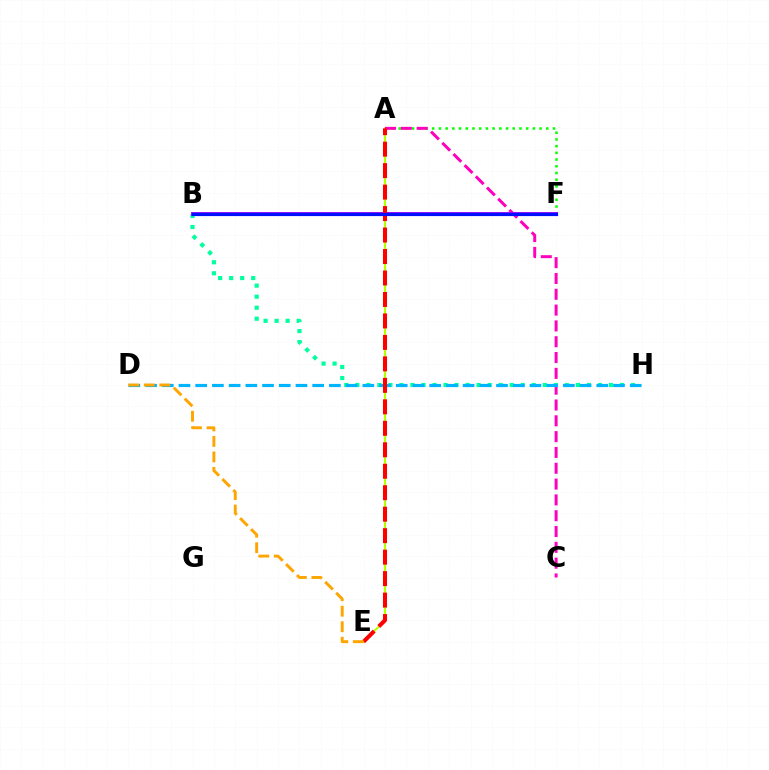{('A', 'F'): [{'color': '#08ff00', 'line_style': 'dotted', 'thickness': 1.82}], ('A', 'E'): [{'color': '#b3ff00', 'line_style': 'solid', 'thickness': 1.52}, {'color': '#ff0000', 'line_style': 'dashed', 'thickness': 2.92}], ('A', 'C'): [{'color': '#ff00bd', 'line_style': 'dashed', 'thickness': 2.15}], ('B', 'H'): [{'color': '#00ff9d', 'line_style': 'dotted', 'thickness': 3.0}], ('D', 'H'): [{'color': '#00b5ff', 'line_style': 'dashed', 'thickness': 2.27}], ('B', 'F'): [{'color': '#9b00ff', 'line_style': 'solid', 'thickness': 2.79}, {'color': '#0010ff', 'line_style': 'solid', 'thickness': 2.28}], ('D', 'E'): [{'color': '#ffa500', 'line_style': 'dashed', 'thickness': 2.11}]}